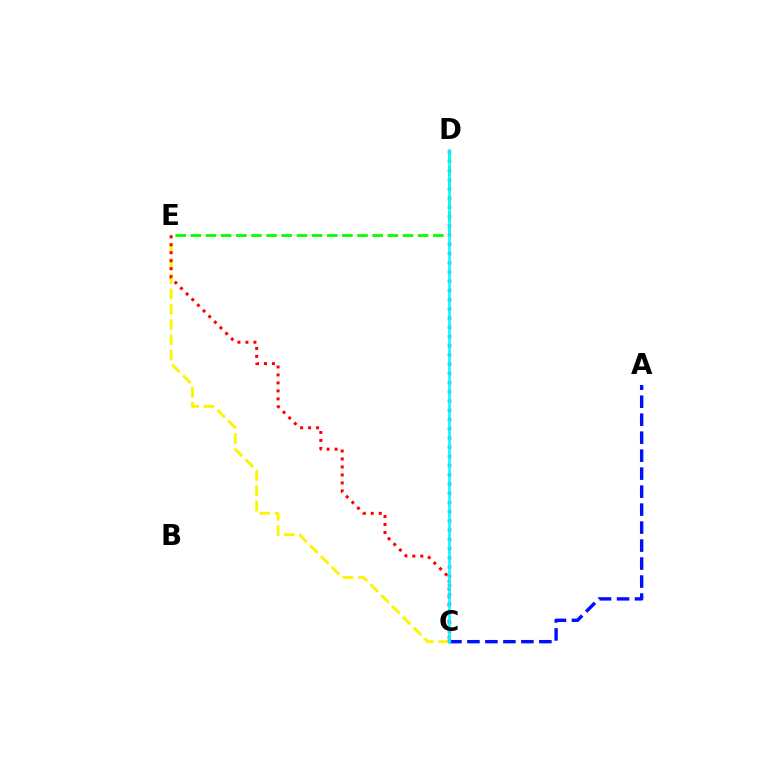{('C', 'E'): [{'color': '#fcf500', 'line_style': 'dashed', 'thickness': 2.08}, {'color': '#ff0000', 'line_style': 'dotted', 'thickness': 2.17}], ('A', 'C'): [{'color': '#0010ff', 'line_style': 'dashed', 'thickness': 2.44}], ('D', 'E'): [{'color': '#08ff00', 'line_style': 'dashed', 'thickness': 2.06}], ('C', 'D'): [{'color': '#ee00ff', 'line_style': 'dotted', 'thickness': 2.5}, {'color': '#00fff6', 'line_style': 'solid', 'thickness': 1.89}]}